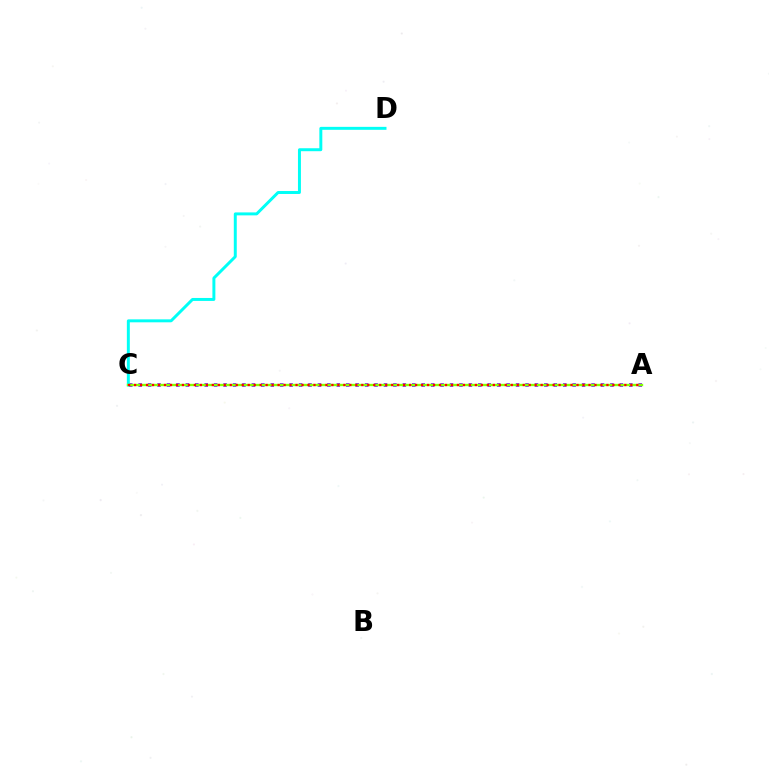{('A', 'C'): [{'color': '#7200ff', 'line_style': 'dotted', 'thickness': 2.56}, {'color': '#84ff00', 'line_style': 'solid', 'thickness': 1.7}, {'color': '#ff0000', 'line_style': 'dotted', 'thickness': 1.62}], ('C', 'D'): [{'color': '#00fff6', 'line_style': 'solid', 'thickness': 2.13}]}